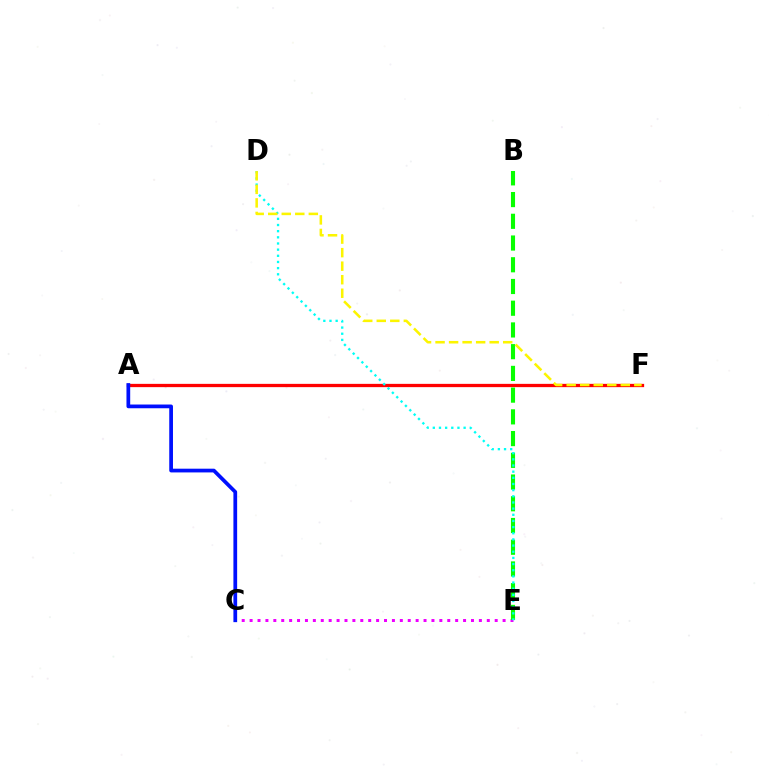{('C', 'E'): [{'color': '#ee00ff', 'line_style': 'dotted', 'thickness': 2.15}], ('A', 'F'): [{'color': '#ff0000', 'line_style': 'solid', 'thickness': 2.36}], ('B', 'E'): [{'color': '#08ff00', 'line_style': 'dashed', 'thickness': 2.95}], ('D', 'E'): [{'color': '#00fff6', 'line_style': 'dotted', 'thickness': 1.67}], ('D', 'F'): [{'color': '#fcf500', 'line_style': 'dashed', 'thickness': 1.84}], ('A', 'C'): [{'color': '#0010ff', 'line_style': 'solid', 'thickness': 2.69}]}